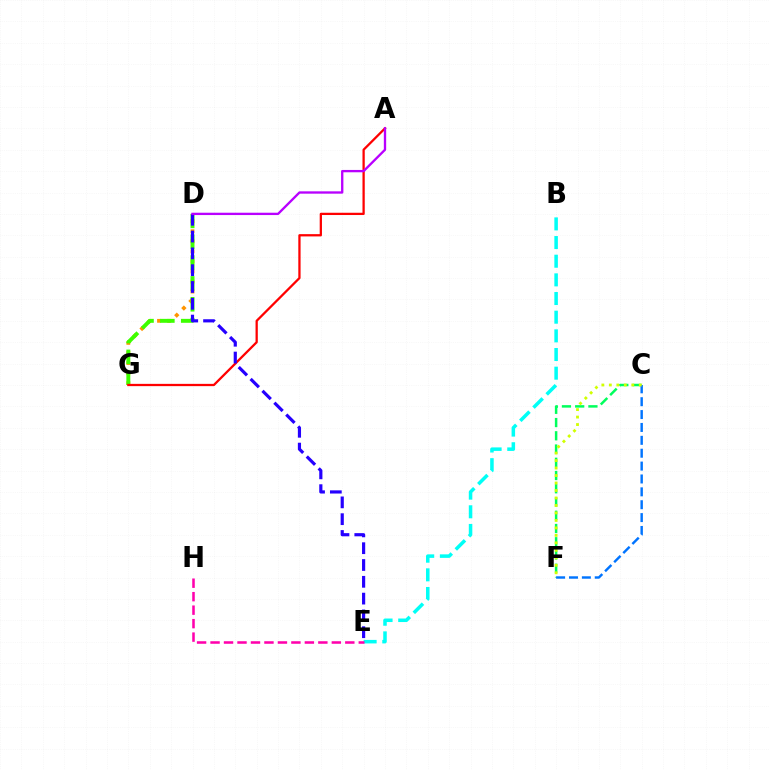{('D', 'G'): [{'color': '#ff9400', 'line_style': 'dotted', 'thickness': 2.73}, {'color': '#3dff00', 'line_style': 'dashed', 'thickness': 2.83}], ('C', 'F'): [{'color': '#00ff5c', 'line_style': 'dashed', 'thickness': 1.8}, {'color': '#0074ff', 'line_style': 'dashed', 'thickness': 1.75}, {'color': '#d1ff00', 'line_style': 'dotted', 'thickness': 2.03}], ('B', 'E'): [{'color': '#00fff6', 'line_style': 'dashed', 'thickness': 2.53}], ('A', 'G'): [{'color': '#ff0000', 'line_style': 'solid', 'thickness': 1.64}], ('D', 'E'): [{'color': '#2500ff', 'line_style': 'dashed', 'thickness': 2.28}], ('A', 'D'): [{'color': '#b900ff', 'line_style': 'solid', 'thickness': 1.68}], ('E', 'H'): [{'color': '#ff00ac', 'line_style': 'dashed', 'thickness': 1.83}]}